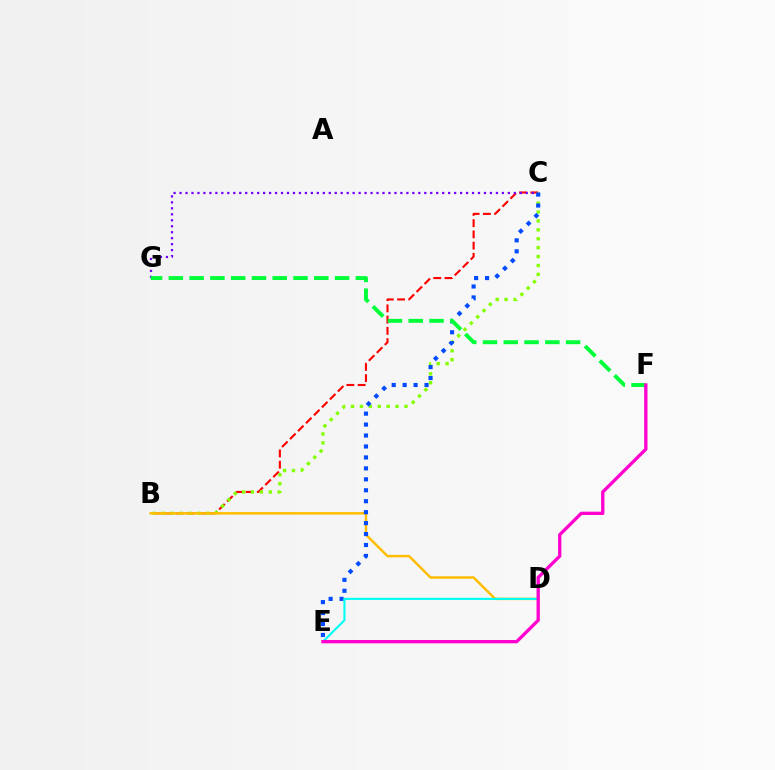{('B', 'C'): [{'color': '#ff0000', 'line_style': 'dashed', 'thickness': 1.53}, {'color': '#84ff00', 'line_style': 'dotted', 'thickness': 2.42}], ('B', 'D'): [{'color': '#ffbd00', 'line_style': 'solid', 'thickness': 1.78}], ('C', 'E'): [{'color': '#004bff', 'line_style': 'dotted', 'thickness': 2.97}], ('D', 'E'): [{'color': '#00fff6', 'line_style': 'solid', 'thickness': 1.51}], ('C', 'G'): [{'color': '#7200ff', 'line_style': 'dotted', 'thickness': 1.62}], ('F', 'G'): [{'color': '#00ff39', 'line_style': 'dashed', 'thickness': 2.82}], ('E', 'F'): [{'color': '#ff00cf', 'line_style': 'solid', 'thickness': 2.37}]}